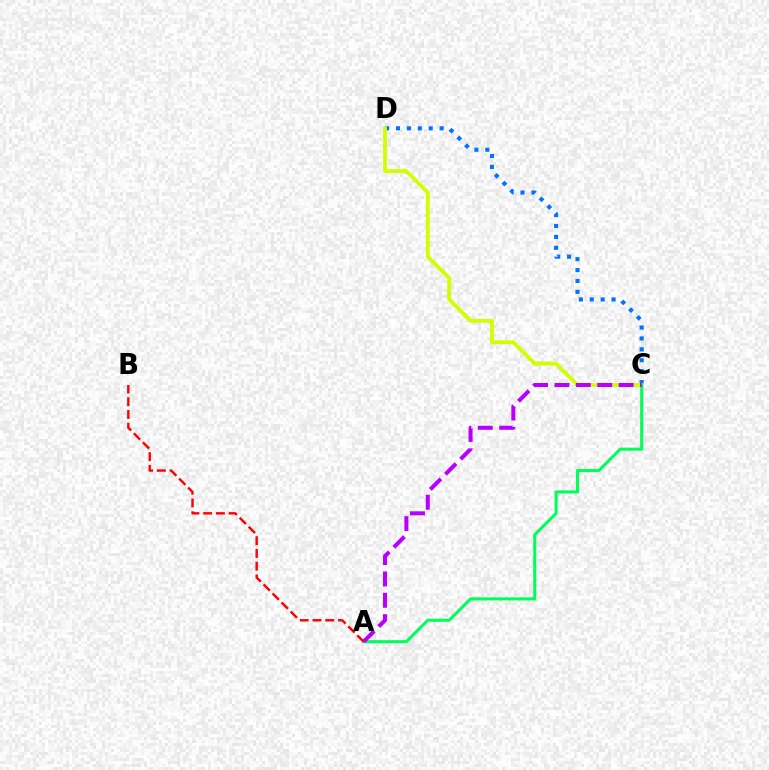{('C', 'D'): [{'color': '#0074ff', 'line_style': 'dotted', 'thickness': 2.96}, {'color': '#d1ff00', 'line_style': 'solid', 'thickness': 2.75}], ('A', 'C'): [{'color': '#00ff5c', 'line_style': 'solid', 'thickness': 2.2}, {'color': '#b900ff', 'line_style': 'dashed', 'thickness': 2.9}], ('A', 'B'): [{'color': '#ff0000', 'line_style': 'dashed', 'thickness': 1.73}]}